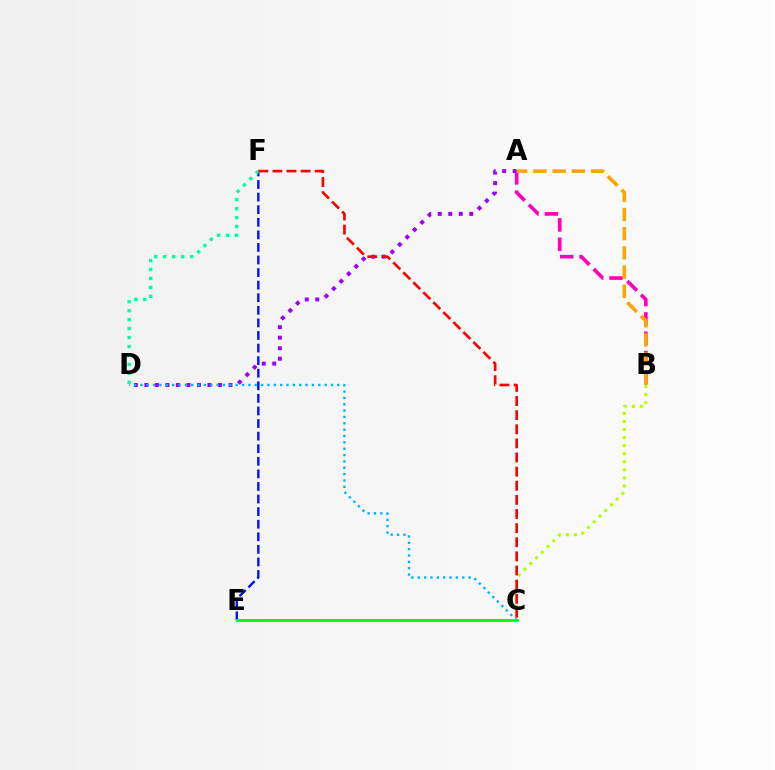{('A', 'B'): [{'color': '#ff00bd', 'line_style': 'dashed', 'thickness': 2.63}, {'color': '#ffa500', 'line_style': 'dashed', 'thickness': 2.61}], ('A', 'D'): [{'color': '#9b00ff', 'line_style': 'dotted', 'thickness': 2.86}], ('E', 'F'): [{'color': '#0010ff', 'line_style': 'dashed', 'thickness': 1.71}], ('B', 'C'): [{'color': '#b3ff00', 'line_style': 'dotted', 'thickness': 2.19}], ('C', 'D'): [{'color': '#00b5ff', 'line_style': 'dotted', 'thickness': 1.73}], ('D', 'F'): [{'color': '#00ff9d', 'line_style': 'dotted', 'thickness': 2.43}], ('C', 'E'): [{'color': '#08ff00', 'line_style': 'solid', 'thickness': 2.06}], ('C', 'F'): [{'color': '#ff0000', 'line_style': 'dashed', 'thickness': 1.92}]}